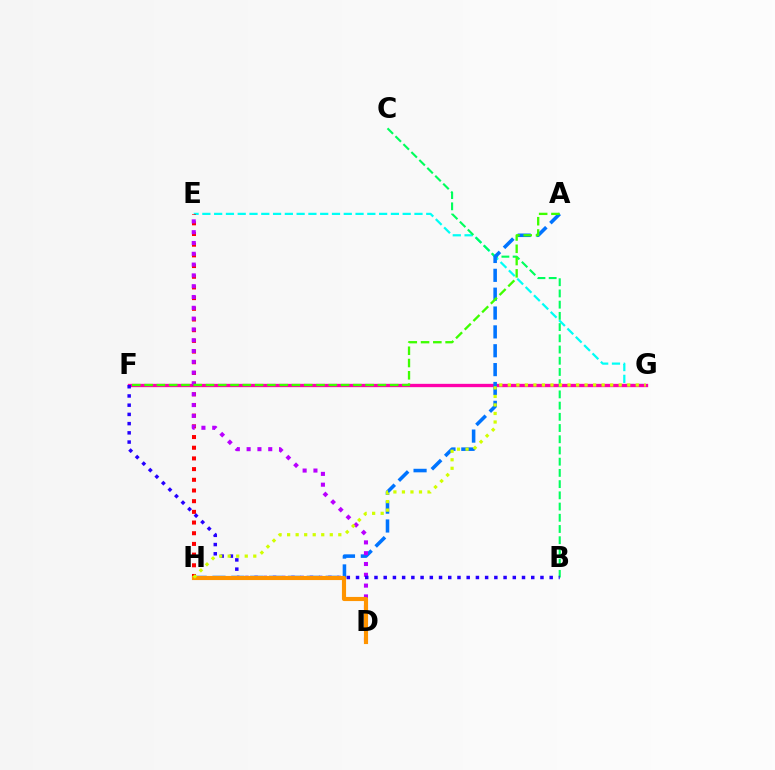{('E', 'G'): [{'color': '#00fff6', 'line_style': 'dashed', 'thickness': 1.6}], ('F', 'G'): [{'color': '#ff00ac', 'line_style': 'solid', 'thickness': 2.39}], ('B', 'C'): [{'color': '#00ff5c', 'line_style': 'dashed', 'thickness': 1.52}], ('E', 'H'): [{'color': '#ff0000', 'line_style': 'dotted', 'thickness': 2.9}], ('A', 'H'): [{'color': '#0074ff', 'line_style': 'dashed', 'thickness': 2.56}], ('D', 'E'): [{'color': '#b900ff', 'line_style': 'dotted', 'thickness': 2.94}], ('B', 'F'): [{'color': '#2500ff', 'line_style': 'dotted', 'thickness': 2.51}], ('D', 'H'): [{'color': '#ff9400', 'line_style': 'solid', 'thickness': 2.98}], ('G', 'H'): [{'color': '#d1ff00', 'line_style': 'dotted', 'thickness': 2.32}], ('A', 'F'): [{'color': '#3dff00', 'line_style': 'dashed', 'thickness': 1.67}]}